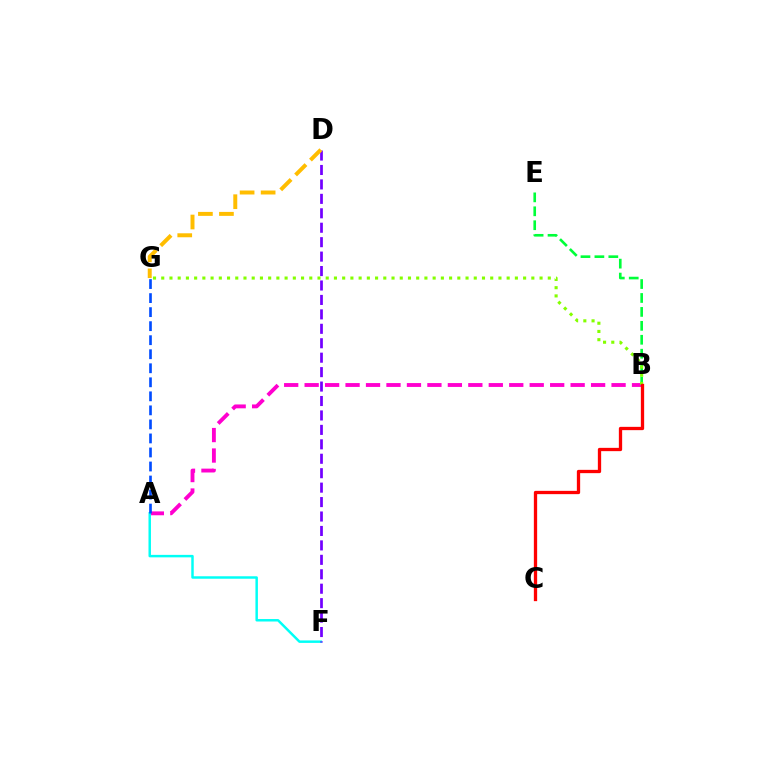{('A', 'B'): [{'color': '#ff00cf', 'line_style': 'dashed', 'thickness': 2.78}], ('A', 'F'): [{'color': '#00fff6', 'line_style': 'solid', 'thickness': 1.78}], ('A', 'G'): [{'color': '#004bff', 'line_style': 'dashed', 'thickness': 1.91}], ('D', 'F'): [{'color': '#7200ff', 'line_style': 'dashed', 'thickness': 1.96}], ('B', 'E'): [{'color': '#00ff39', 'line_style': 'dashed', 'thickness': 1.89}], ('B', 'G'): [{'color': '#84ff00', 'line_style': 'dotted', 'thickness': 2.23}], ('D', 'G'): [{'color': '#ffbd00', 'line_style': 'dashed', 'thickness': 2.86}], ('B', 'C'): [{'color': '#ff0000', 'line_style': 'solid', 'thickness': 2.38}]}